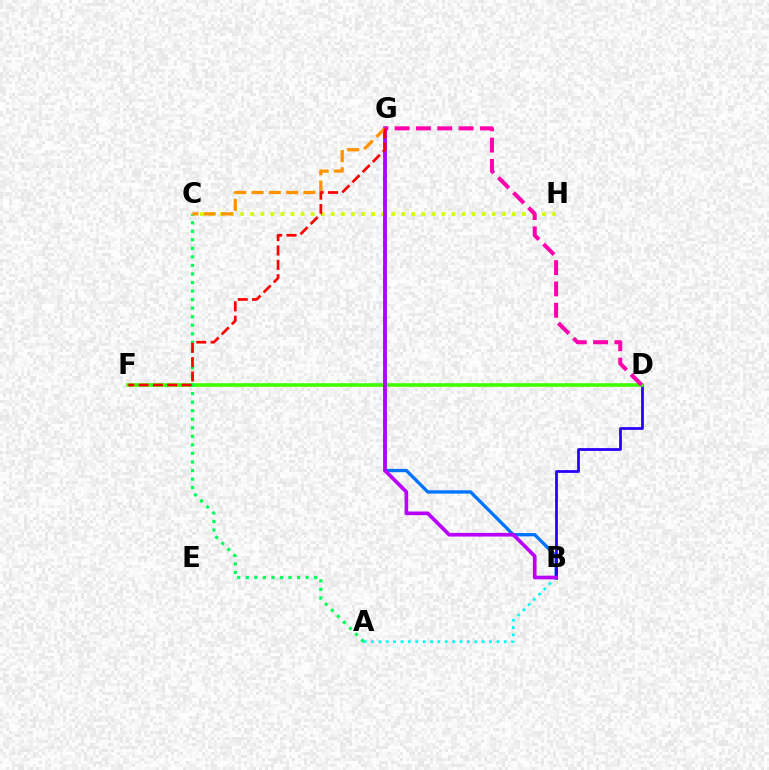{('B', 'G'): [{'color': '#0074ff', 'line_style': 'solid', 'thickness': 2.39}, {'color': '#b900ff', 'line_style': 'solid', 'thickness': 2.64}], ('B', 'D'): [{'color': '#2500ff', 'line_style': 'solid', 'thickness': 1.98}], ('A', 'B'): [{'color': '#00fff6', 'line_style': 'dotted', 'thickness': 2.0}], ('C', 'H'): [{'color': '#d1ff00', 'line_style': 'dotted', 'thickness': 2.73}], ('D', 'F'): [{'color': '#3dff00', 'line_style': 'solid', 'thickness': 2.59}], ('A', 'C'): [{'color': '#00ff5c', 'line_style': 'dotted', 'thickness': 2.32}], ('D', 'G'): [{'color': '#ff00ac', 'line_style': 'dashed', 'thickness': 2.89}], ('C', 'G'): [{'color': '#ff9400', 'line_style': 'dashed', 'thickness': 2.35}], ('F', 'G'): [{'color': '#ff0000', 'line_style': 'dashed', 'thickness': 1.95}]}